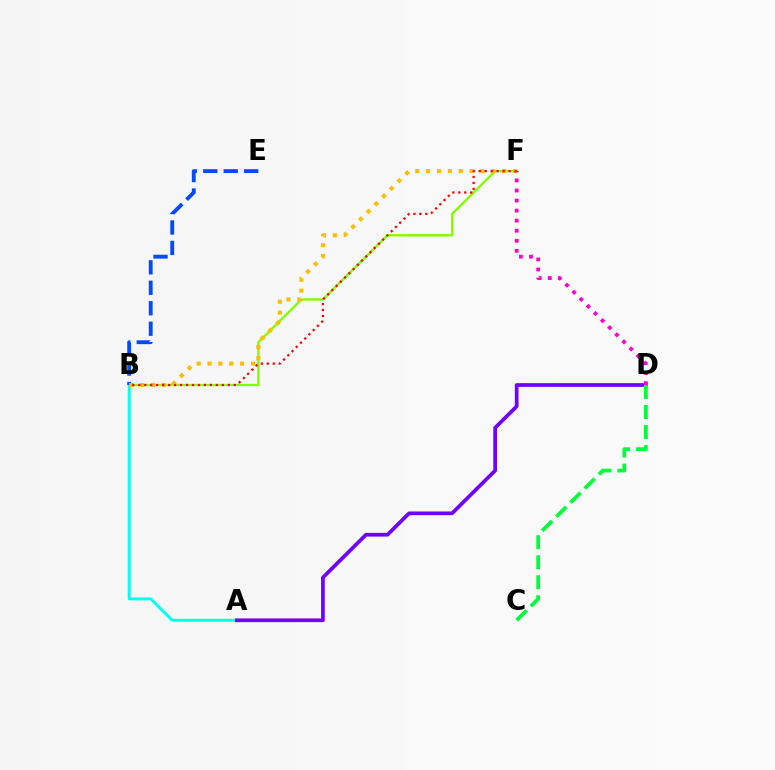{('B', 'F'): [{'color': '#84ff00', 'line_style': 'solid', 'thickness': 1.68}, {'color': '#ffbd00', 'line_style': 'dotted', 'thickness': 2.96}, {'color': '#ff0000', 'line_style': 'dotted', 'thickness': 1.62}], ('A', 'B'): [{'color': '#00fff6', 'line_style': 'solid', 'thickness': 2.11}], ('B', 'E'): [{'color': '#004bff', 'line_style': 'dashed', 'thickness': 2.78}], ('A', 'D'): [{'color': '#7200ff', 'line_style': 'solid', 'thickness': 2.68}], ('C', 'D'): [{'color': '#00ff39', 'line_style': 'dashed', 'thickness': 2.72}], ('D', 'F'): [{'color': '#ff00cf', 'line_style': 'dotted', 'thickness': 2.73}]}